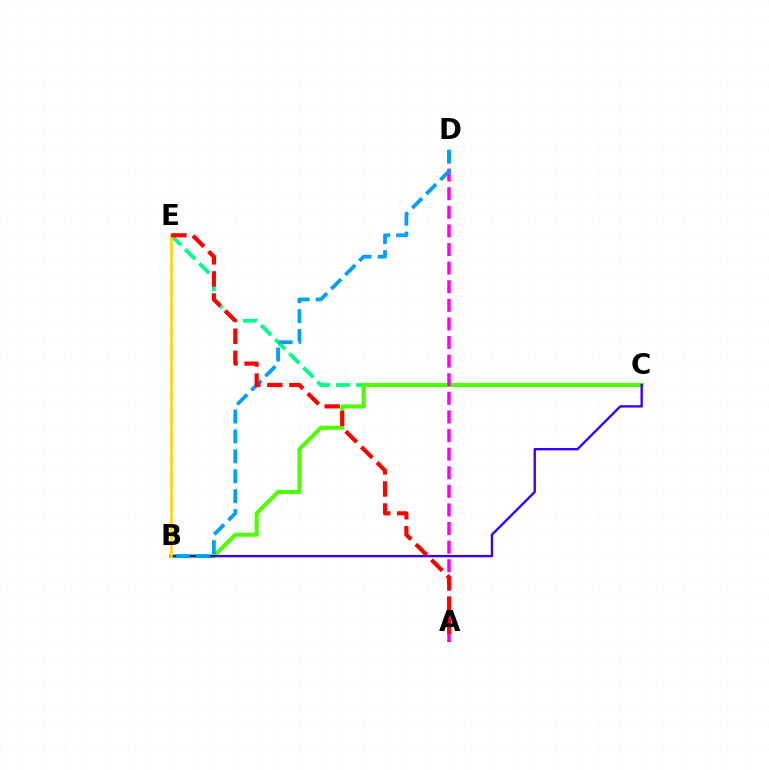{('C', 'E'): [{'color': '#00ff86', 'line_style': 'dashed', 'thickness': 2.71}], ('B', 'C'): [{'color': '#4fff00', 'line_style': 'solid', 'thickness': 2.95}, {'color': '#3700ff', 'line_style': 'solid', 'thickness': 1.71}], ('A', 'D'): [{'color': '#ff00ed', 'line_style': 'dashed', 'thickness': 2.53}], ('B', 'D'): [{'color': '#009eff', 'line_style': 'dashed', 'thickness': 2.71}], ('B', 'E'): [{'color': '#ffd500', 'line_style': 'solid', 'thickness': 1.85}], ('A', 'E'): [{'color': '#ff0000', 'line_style': 'dashed', 'thickness': 3.0}]}